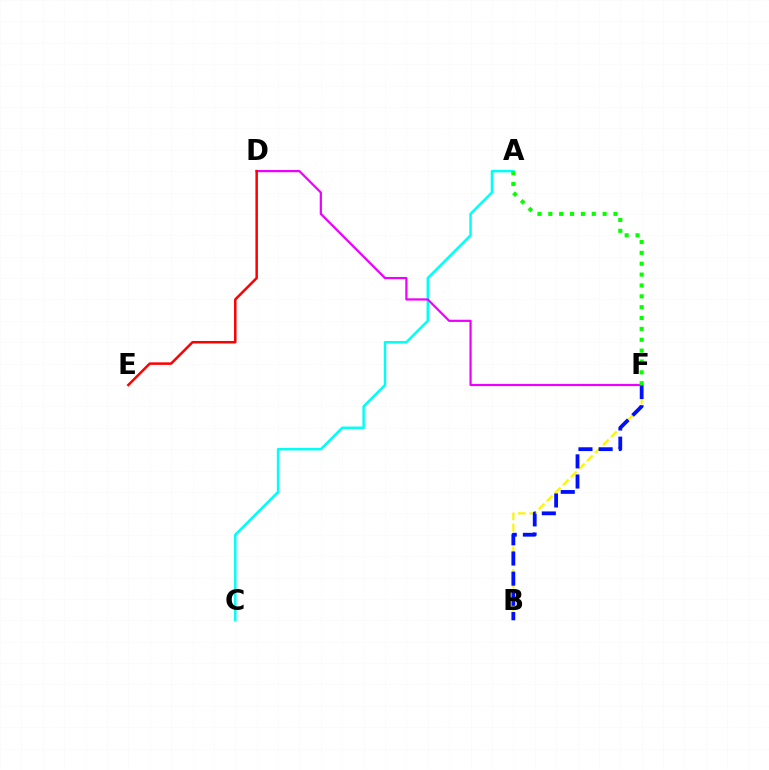{('B', 'F'): [{'color': '#fcf500', 'line_style': 'dashed', 'thickness': 1.54}, {'color': '#0010ff', 'line_style': 'dashed', 'thickness': 2.74}], ('A', 'C'): [{'color': '#00fff6', 'line_style': 'solid', 'thickness': 1.78}], ('D', 'F'): [{'color': '#ee00ff', 'line_style': 'solid', 'thickness': 1.59}], ('D', 'E'): [{'color': '#ff0000', 'line_style': 'solid', 'thickness': 1.8}], ('A', 'F'): [{'color': '#08ff00', 'line_style': 'dotted', 'thickness': 2.95}]}